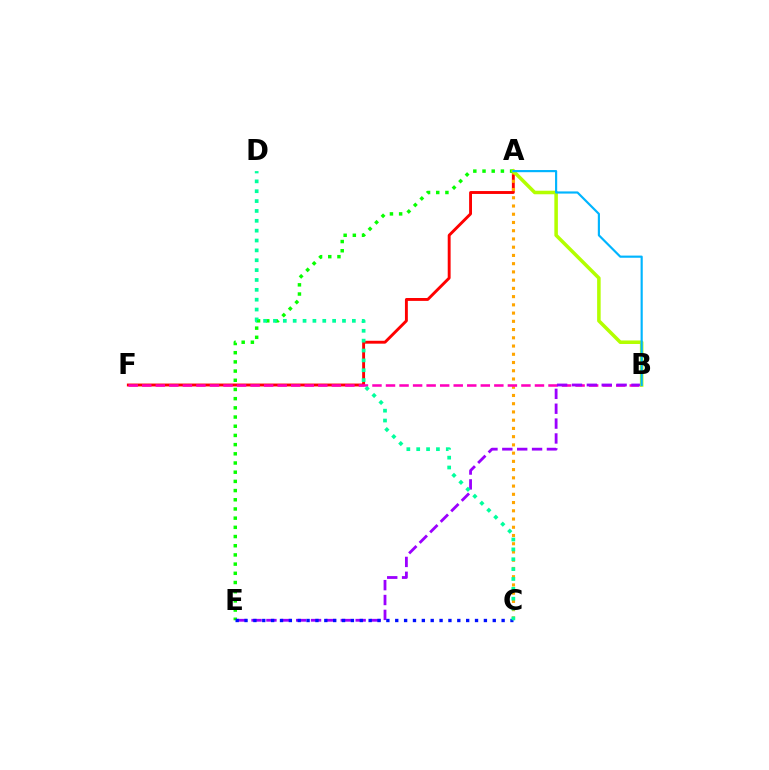{('A', 'F'): [{'color': '#ff0000', 'line_style': 'solid', 'thickness': 2.08}], ('A', 'C'): [{'color': '#ffa500', 'line_style': 'dotted', 'thickness': 2.24}], ('B', 'F'): [{'color': '#ff00bd', 'line_style': 'dashed', 'thickness': 1.84}], ('B', 'E'): [{'color': '#9b00ff', 'line_style': 'dashed', 'thickness': 2.02}], ('A', 'E'): [{'color': '#08ff00', 'line_style': 'dotted', 'thickness': 2.5}], ('A', 'B'): [{'color': '#b3ff00', 'line_style': 'solid', 'thickness': 2.54}, {'color': '#00b5ff', 'line_style': 'solid', 'thickness': 1.56}], ('C', 'E'): [{'color': '#0010ff', 'line_style': 'dotted', 'thickness': 2.41}], ('C', 'D'): [{'color': '#00ff9d', 'line_style': 'dotted', 'thickness': 2.68}]}